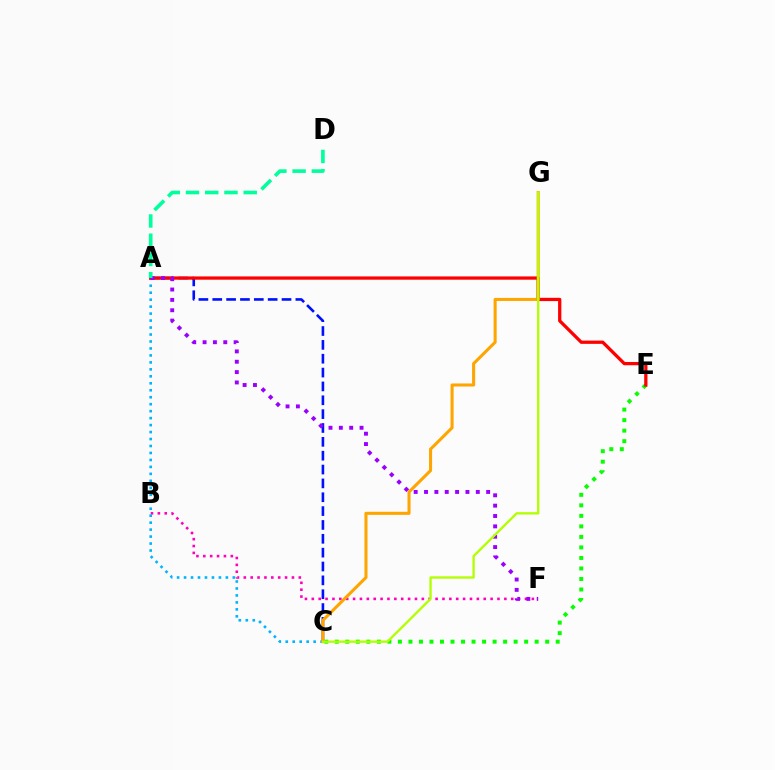{('C', 'E'): [{'color': '#08ff00', 'line_style': 'dotted', 'thickness': 2.86}], ('B', 'F'): [{'color': '#ff00bd', 'line_style': 'dotted', 'thickness': 1.87}], ('A', 'C'): [{'color': '#00b5ff', 'line_style': 'dotted', 'thickness': 1.89}, {'color': '#0010ff', 'line_style': 'dashed', 'thickness': 1.88}], ('A', 'E'): [{'color': '#ff0000', 'line_style': 'solid', 'thickness': 2.35}], ('A', 'F'): [{'color': '#9b00ff', 'line_style': 'dotted', 'thickness': 2.81}], ('A', 'D'): [{'color': '#00ff9d', 'line_style': 'dashed', 'thickness': 2.61}], ('C', 'G'): [{'color': '#ffa500', 'line_style': 'solid', 'thickness': 2.21}, {'color': '#b3ff00', 'line_style': 'solid', 'thickness': 1.68}]}